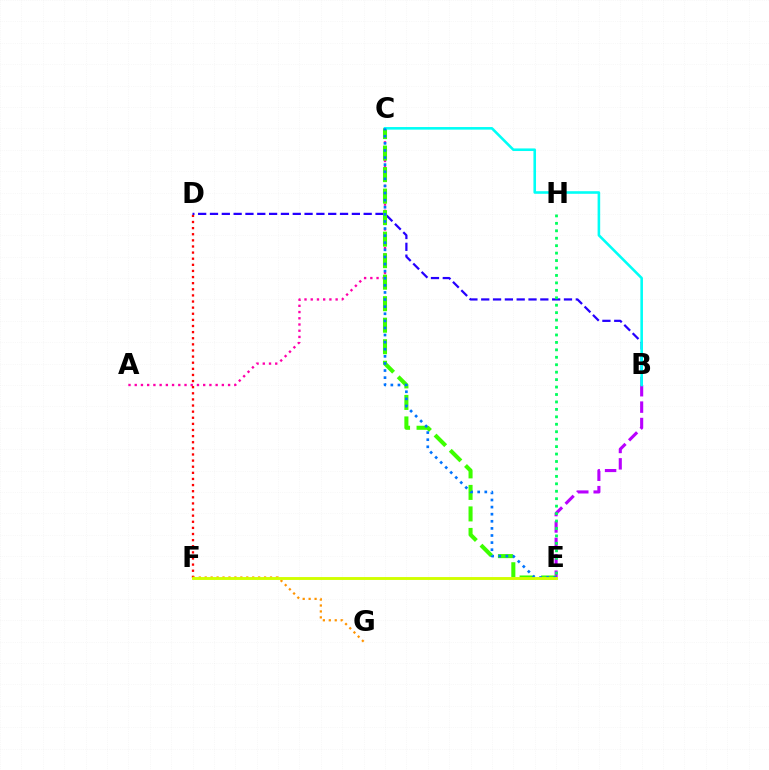{('A', 'C'): [{'color': '#ff00ac', 'line_style': 'dotted', 'thickness': 1.69}], ('D', 'F'): [{'color': '#ff0000', 'line_style': 'dotted', 'thickness': 1.66}], ('B', 'D'): [{'color': '#2500ff', 'line_style': 'dashed', 'thickness': 1.61}], ('F', 'G'): [{'color': '#ff9400', 'line_style': 'dotted', 'thickness': 1.61}], ('B', 'E'): [{'color': '#b900ff', 'line_style': 'dashed', 'thickness': 2.23}], ('C', 'E'): [{'color': '#3dff00', 'line_style': 'dashed', 'thickness': 2.92}, {'color': '#0074ff', 'line_style': 'dotted', 'thickness': 1.93}], ('B', 'C'): [{'color': '#00fff6', 'line_style': 'solid', 'thickness': 1.87}], ('E', 'F'): [{'color': '#d1ff00', 'line_style': 'solid', 'thickness': 2.08}], ('E', 'H'): [{'color': '#00ff5c', 'line_style': 'dotted', 'thickness': 2.02}]}